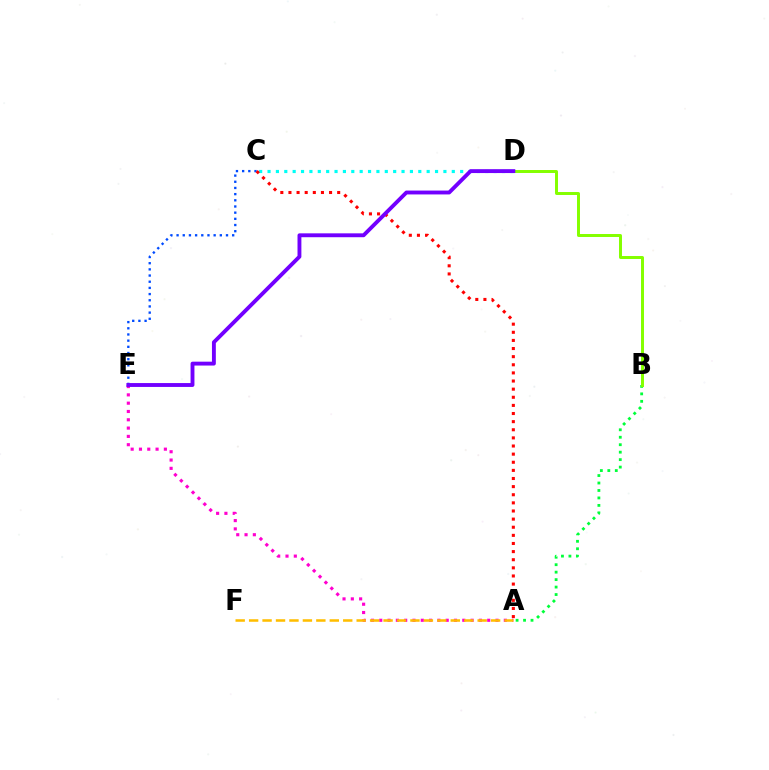{('C', 'E'): [{'color': '#004bff', 'line_style': 'dotted', 'thickness': 1.68}], ('A', 'B'): [{'color': '#00ff39', 'line_style': 'dotted', 'thickness': 2.03}], ('C', 'D'): [{'color': '#00fff6', 'line_style': 'dotted', 'thickness': 2.28}], ('B', 'D'): [{'color': '#84ff00', 'line_style': 'solid', 'thickness': 2.14}], ('A', 'E'): [{'color': '#ff00cf', 'line_style': 'dotted', 'thickness': 2.26}], ('A', 'F'): [{'color': '#ffbd00', 'line_style': 'dashed', 'thickness': 1.83}], ('A', 'C'): [{'color': '#ff0000', 'line_style': 'dotted', 'thickness': 2.21}], ('D', 'E'): [{'color': '#7200ff', 'line_style': 'solid', 'thickness': 2.79}]}